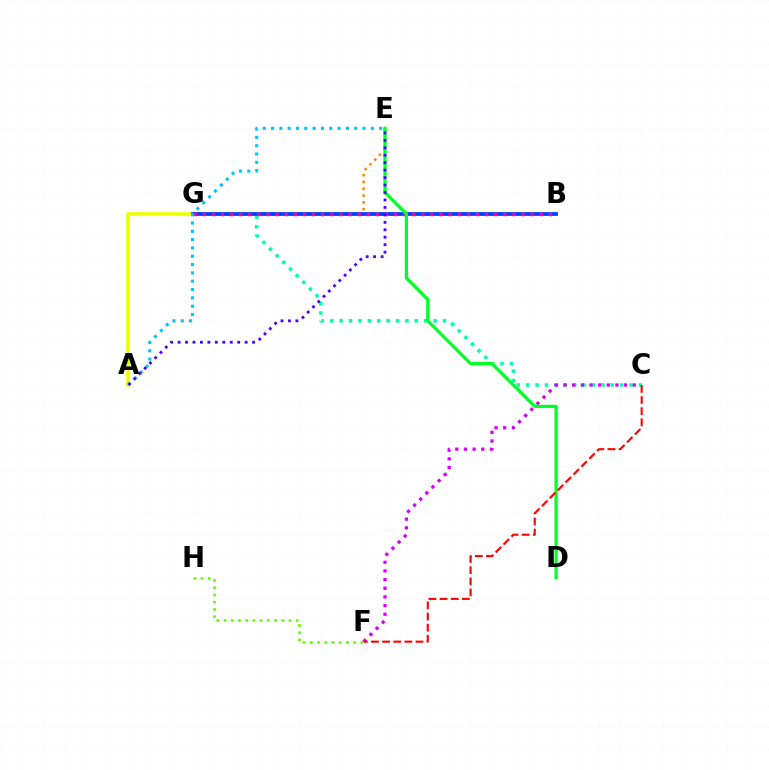{('A', 'G'): [{'color': '#eeff00', 'line_style': 'solid', 'thickness': 2.59}], ('C', 'G'): [{'color': '#00ffaf', 'line_style': 'dotted', 'thickness': 2.55}], ('E', 'G'): [{'color': '#ff8800', 'line_style': 'dotted', 'thickness': 1.85}], ('B', 'G'): [{'color': '#003fff', 'line_style': 'solid', 'thickness': 2.72}, {'color': '#ff00a0', 'line_style': 'dotted', 'thickness': 2.47}], ('C', 'F'): [{'color': '#d600ff', 'line_style': 'dotted', 'thickness': 2.35}, {'color': '#ff0000', 'line_style': 'dashed', 'thickness': 1.51}], ('D', 'E'): [{'color': '#00ff27', 'line_style': 'solid', 'thickness': 2.34}], ('A', 'E'): [{'color': '#00c7ff', 'line_style': 'dotted', 'thickness': 2.26}, {'color': '#4f00ff', 'line_style': 'dotted', 'thickness': 2.02}], ('F', 'H'): [{'color': '#66ff00', 'line_style': 'dotted', 'thickness': 1.96}]}